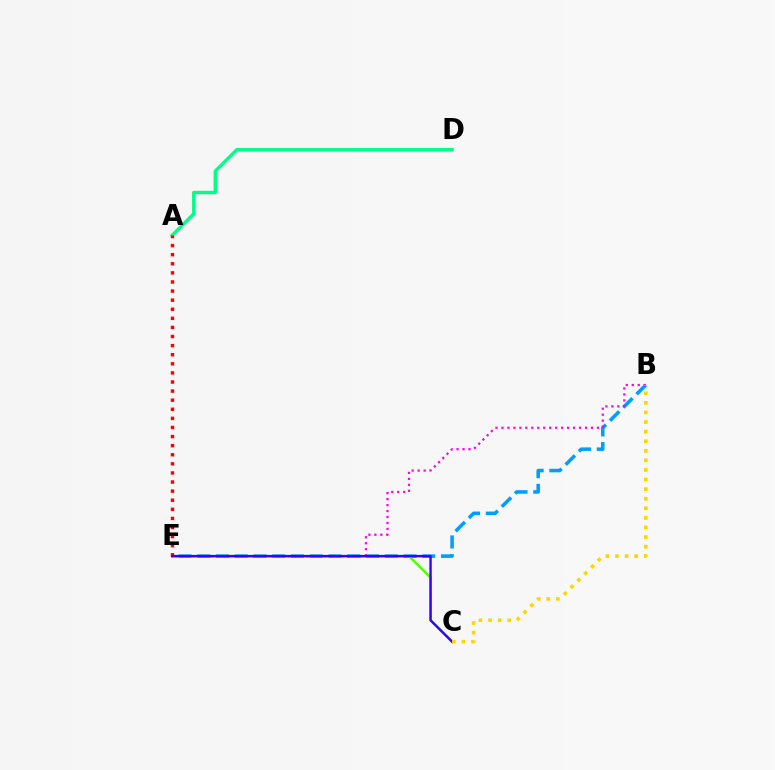{('B', 'E'): [{'color': '#009eff', 'line_style': 'dashed', 'thickness': 2.55}, {'color': '#ff00ed', 'line_style': 'dotted', 'thickness': 1.62}], ('A', 'D'): [{'color': '#00ff86', 'line_style': 'solid', 'thickness': 2.43}], ('C', 'E'): [{'color': '#4fff00', 'line_style': 'solid', 'thickness': 1.71}, {'color': '#3700ff', 'line_style': 'solid', 'thickness': 1.72}], ('A', 'E'): [{'color': '#ff0000', 'line_style': 'dotted', 'thickness': 2.47}], ('B', 'C'): [{'color': '#ffd500', 'line_style': 'dotted', 'thickness': 2.6}]}